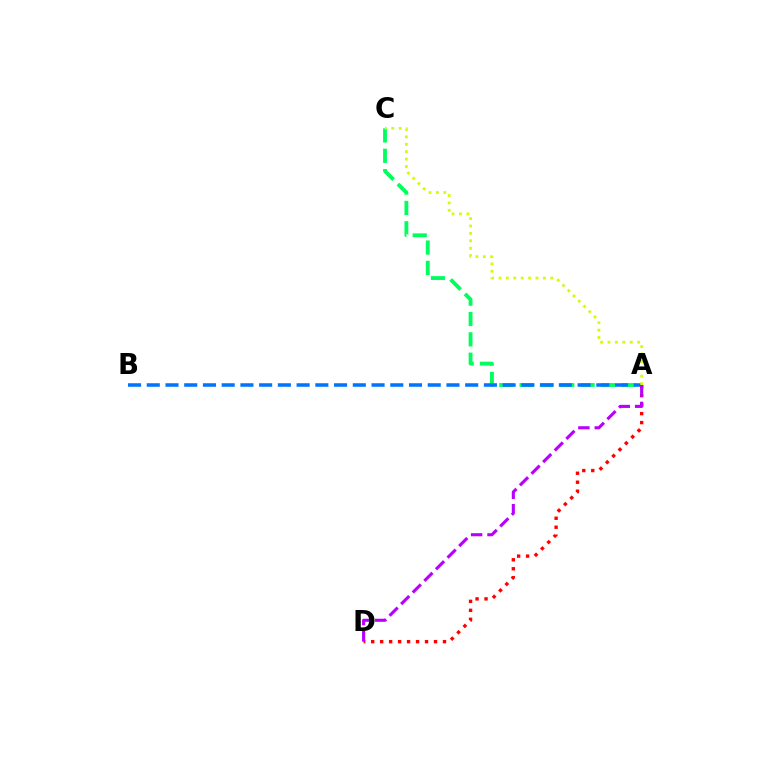{('A', 'C'): [{'color': '#00ff5c', 'line_style': 'dashed', 'thickness': 2.76}, {'color': '#d1ff00', 'line_style': 'dotted', 'thickness': 2.01}], ('A', 'B'): [{'color': '#0074ff', 'line_style': 'dashed', 'thickness': 2.54}], ('A', 'D'): [{'color': '#ff0000', 'line_style': 'dotted', 'thickness': 2.44}, {'color': '#b900ff', 'line_style': 'dashed', 'thickness': 2.23}]}